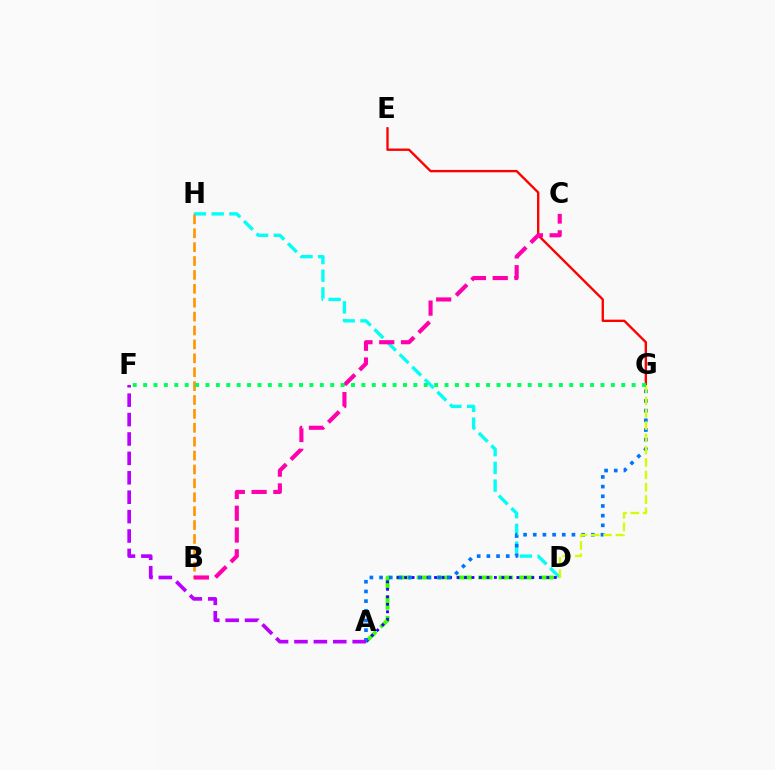{('D', 'H'): [{'color': '#00fff6', 'line_style': 'dashed', 'thickness': 2.41}], ('E', 'G'): [{'color': '#ff0000', 'line_style': 'solid', 'thickness': 1.7}], ('A', 'D'): [{'color': '#3dff00', 'line_style': 'dashed', 'thickness': 2.78}, {'color': '#2500ff', 'line_style': 'dotted', 'thickness': 2.03}], ('B', 'H'): [{'color': '#ff9400', 'line_style': 'dashed', 'thickness': 1.89}], ('A', 'G'): [{'color': '#0074ff', 'line_style': 'dotted', 'thickness': 2.63}], ('D', 'G'): [{'color': '#d1ff00', 'line_style': 'dashed', 'thickness': 1.67}], ('B', 'C'): [{'color': '#ff00ac', 'line_style': 'dashed', 'thickness': 2.96}], ('A', 'F'): [{'color': '#b900ff', 'line_style': 'dashed', 'thickness': 2.64}], ('F', 'G'): [{'color': '#00ff5c', 'line_style': 'dotted', 'thickness': 2.82}]}